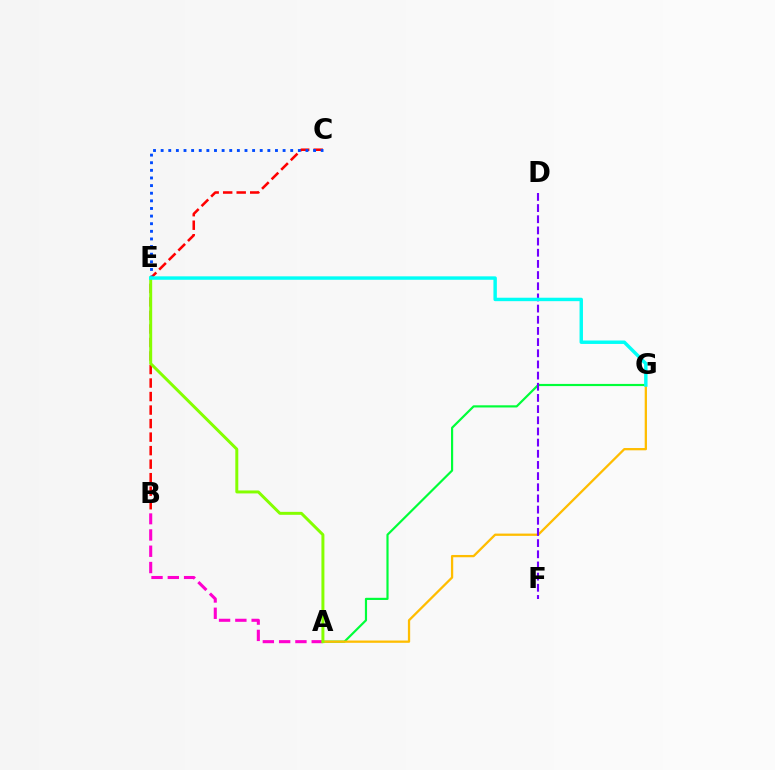{('A', 'G'): [{'color': '#00ff39', 'line_style': 'solid', 'thickness': 1.57}, {'color': '#ffbd00', 'line_style': 'solid', 'thickness': 1.64}], ('A', 'B'): [{'color': '#ff00cf', 'line_style': 'dashed', 'thickness': 2.21}], ('B', 'C'): [{'color': '#ff0000', 'line_style': 'dashed', 'thickness': 1.84}], ('C', 'E'): [{'color': '#004bff', 'line_style': 'dotted', 'thickness': 2.07}], ('D', 'F'): [{'color': '#7200ff', 'line_style': 'dashed', 'thickness': 1.52}], ('A', 'E'): [{'color': '#84ff00', 'line_style': 'solid', 'thickness': 2.14}], ('E', 'G'): [{'color': '#00fff6', 'line_style': 'solid', 'thickness': 2.47}]}